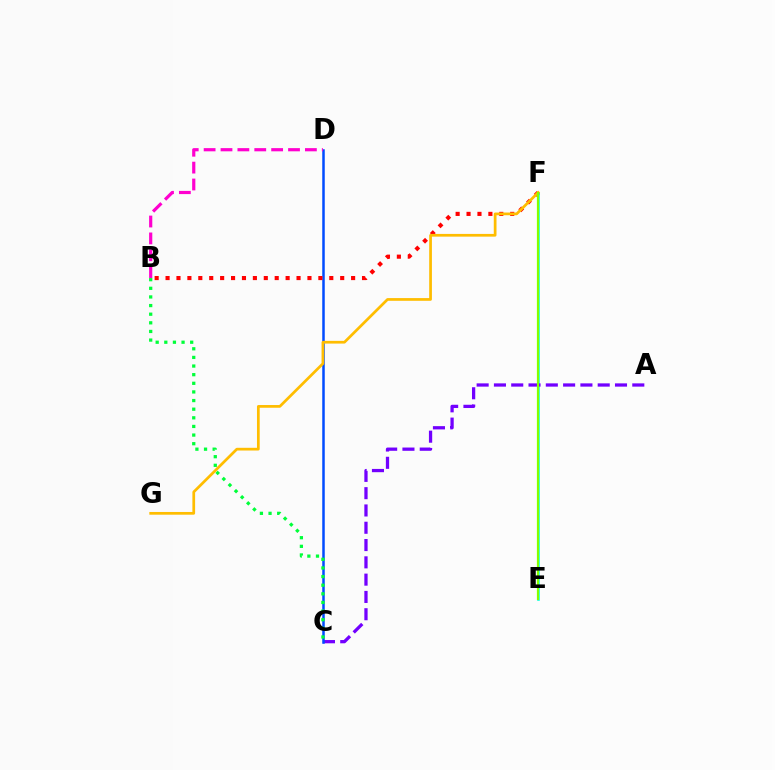{('E', 'F'): [{'color': '#00fff6', 'line_style': 'solid', 'thickness': 1.86}, {'color': '#84ff00', 'line_style': 'solid', 'thickness': 1.59}], ('A', 'C'): [{'color': '#7200ff', 'line_style': 'dashed', 'thickness': 2.35}], ('C', 'D'): [{'color': '#004bff', 'line_style': 'solid', 'thickness': 1.8}], ('B', 'D'): [{'color': '#ff00cf', 'line_style': 'dashed', 'thickness': 2.29}], ('B', 'F'): [{'color': '#ff0000', 'line_style': 'dotted', 'thickness': 2.97}], ('B', 'C'): [{'color': '#00ff39', 'line_style': 'dotted', 'thickness': 2.34}], ('F', 'G'): [{'color': '#ffbd00', 'line_style': 'solid', 'thickness': 1.96}]}